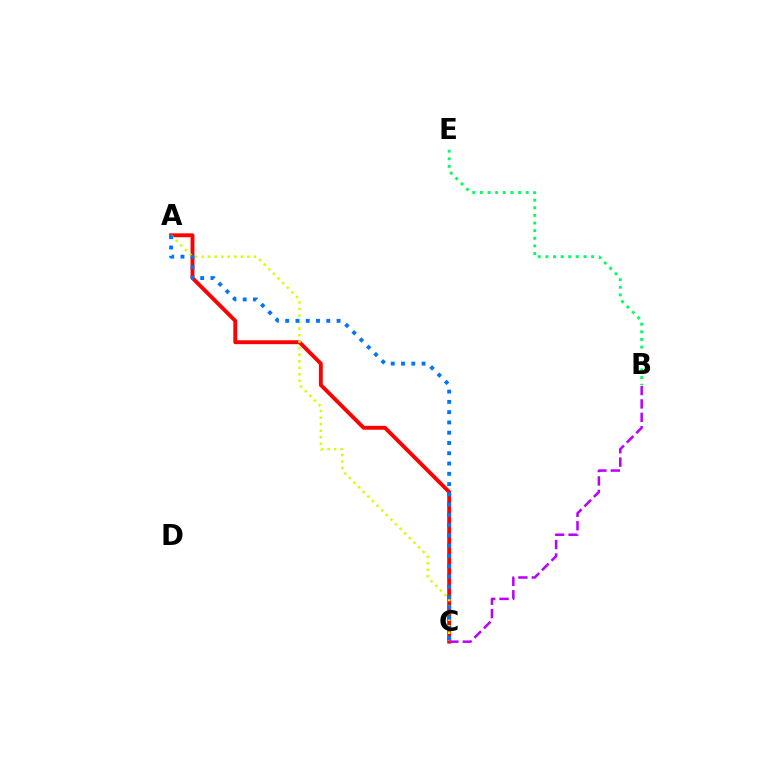{('A', 'C'): [{'color': '#ff0000', 'line_style': 'solid', 'thickness': 2.8}, {'color': '#d1ff00', 'line_style': 'dotted', 'thickness': 1.77}, {'color': '#0074ff', 'line_style': 'dotted', 'thickness': 2.79}], ('B', 'E'): [{'color': '#00ff5c', 'line_style': 'dotted', 'thickness': 2.07}], ('B', 'C'): [{'color': '#b900ff', 'line_style': 'dashed', 'thickness': 1.82}]}